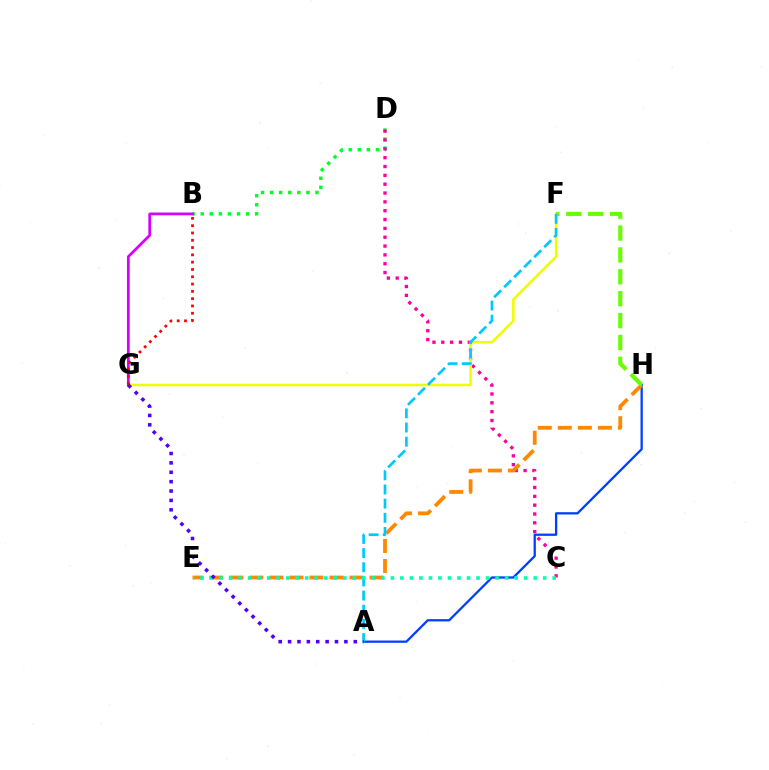{('A', 'H'): [{'color': '#003fff', 'line_style': 'solid', 'thickness': 1.64}], ('B', 'D'): [{'color': '#00ff27', 'line_style': 'dotted', 'thickness': 2.47}], ('C', 'D'): [{'color': '#ff00a0', 'line_style': 'dotted', 'thickness': 2.4}], ('F', 'G'): [{'color': '#eeff00', 'line_style': 'solid', 'thickness': 1.85}], ('E', 'H'): [{'color': '#ff8800', 'line_style': 'dashed', 'thickness': 2.72}], ('F', 'H'): [{'color': '#66ff00', 'line_style': 'dashed', 'thickness': 2.97}], ('A', 'F'): [{'color': '#00c7ff', 'line_style': 'dashed', 'thickness': 1.92}], ('B', 'G'): [{'color': '#d600ff', 'line_style': 'solid', 'thickness': 1.99}, {'color': '#ff0000', 'line_style': 'dotted', 'thickness': 1.98}], ('C', 'E'): [{'color': '#00ffaf', 'line_style': 'dotted', 'thickness': 2.59}], ('A', 'G'): [{'color': '#4f00ff', 'line_style': 'dotted', 'thickness': 2.55}]}